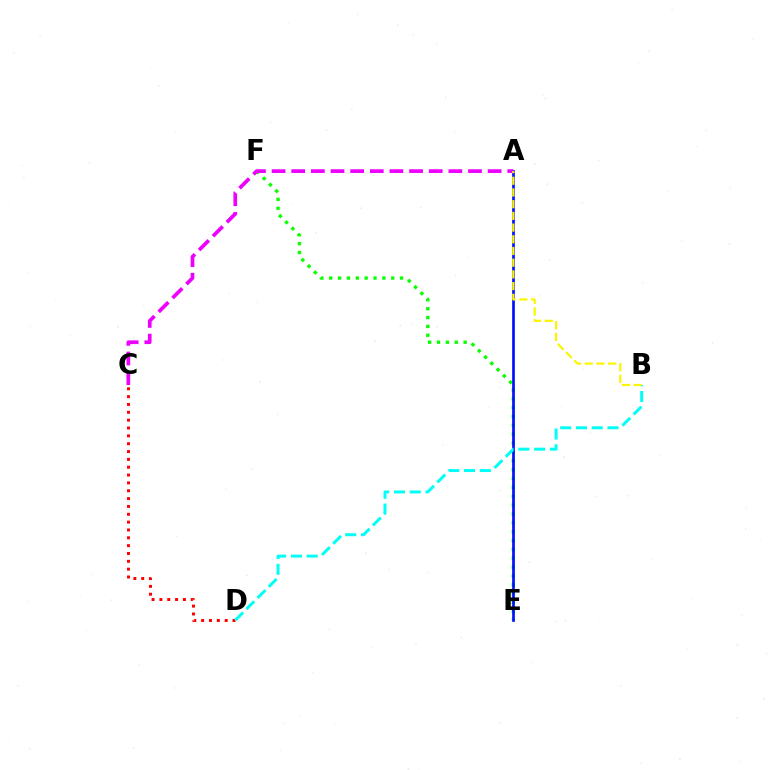{('E', 'F'): [{'color': '#08ff00', 'line_style': 'dotted', 'thickness': 2.41}], ('C', 'D'): [{'color': '#ff0000', 'line_style': 'dotted', 'thickness': 2.13}], ('A', 'E'): [{'color': '#0010ff', 'line_style': 'solid', 'thickness': 1.94}], ('B', 'D'): [{'color': '#00fff6', 'line_style': 'dashed', 'thickness': 2.15}], ('A', 'C'): [{'color': '#ee00ff', 'line_style': 'dashed', 'thickness': 2.67}], ('A', 'B'): [{'color': '#fcf500', 'line_style': 'dashed', 'thickness': 1.59}]}